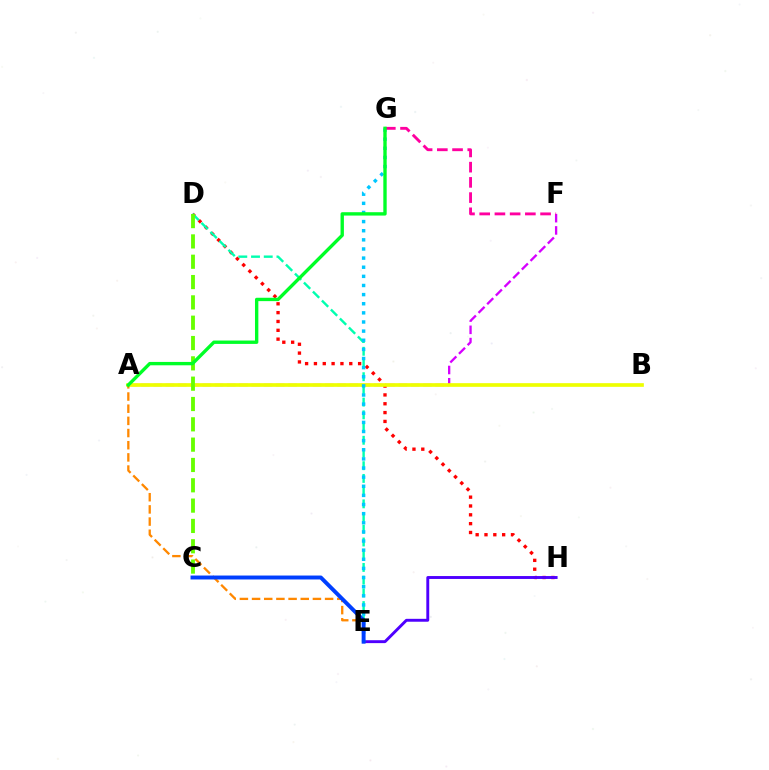{('A', 'F'): [{'color': '#d600ff', 'line_style': 'dashed', 'thickness': 1.67}], ('D', 'H'): [{'color': '#ff0000', 'line_style': 'dotted', 'thickness': 2.4}], ('D', 'E'): [{'color': '#00ffaf', 'line_style': 'dashed', 'thickness': 1.73}], ('E', 'H'): [{'color': '#4f00ff', 'line_style': 'solid', 'thickness': 2.09}], ('A', 'B'): [{'color': '#eeff00', 'line_style': 'solid', 'thickness': 2.65}], ('E', 'G'): [{'color': '#00c7ff', 'line_style': 'dotted', 'thickness': 2.48}], ('F', 'G'): [{'color': '#ff00a0', 'line_style': 'dashed', 'thickness': 2.07}], ('C', 'D'): [{'color': '#66ff00', 'line_style': 'dashed', 'thickness': 2.76}], ('A', 'E'): [{'color': '#ff8800', 'line_style': 'dashed', 'thickness': 1.65}], ('A', 'G'): [{'color': '#00ff27', 'line_style': 'solid', 'thickness': 2.42}], ('C', 'E'): [{'color': '#003fff', 'line_style': 'solid', 'thickness': 2.83}]}